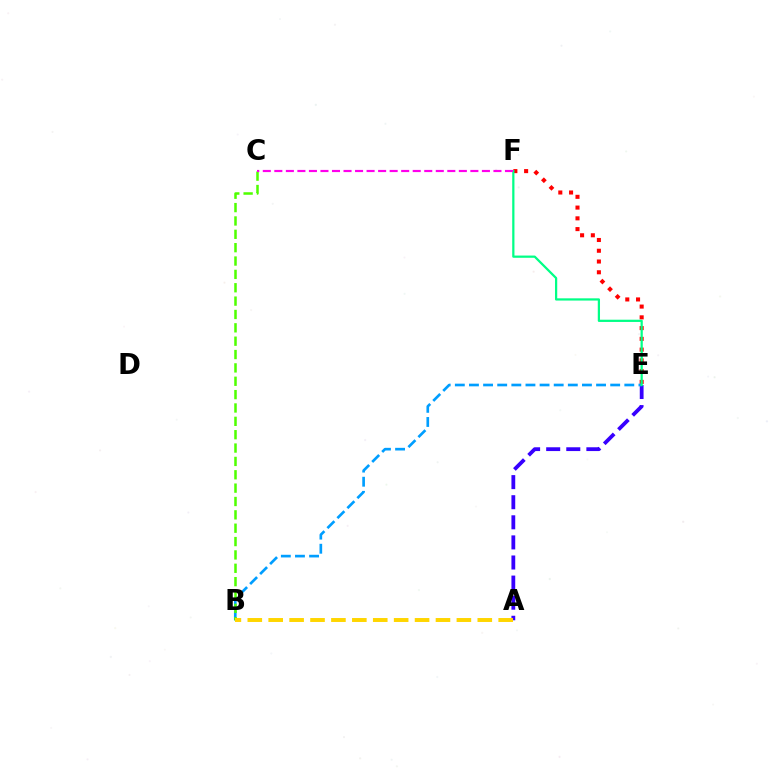{('A', 'E'): [{'color': '#3700ff', 'line_style': 'dashed', 'thickness': 2.73}], ('E', 'F'): [{'color': '#ff0000', 'line_style': 'dotted', 'thickness': 2.92}, {'color': '#00ff86', 'line_style': 'solid', 'thickness': 1.61}], ('B', 'E'): [{'color': '#009eff', 'line_style': 'dashed', 'thickness': 1.92}], ('B', 'C'): [{'color': '#4fff00', 'line_style': 'dashed', 'thickness': 1.81}], ('C', 'F'): [{'color': '#ff00ed', 'line_style': 'dashed', 'thickness': 1.57}], ('A', 'B'): [{'color': '#ffd500', 'line_style': 'dashed', 'thickness': 2.84}]}